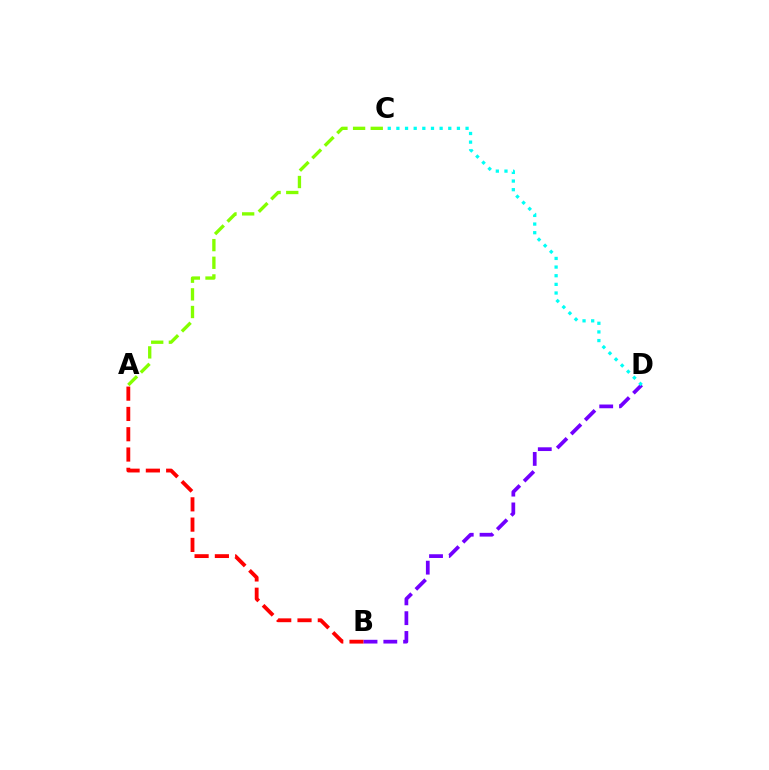{('A', 'B'): [{'color': '#ff0000', 'line_style': 'dashed', 'thickness': 2.76}], ('B', 'D'): [{'color': '#7200ff', 'line_style': 'dashed', 'thickness': 2.69}], ('C', 'D'): [{'color': '#00fff6', 'line_style': 'dotted', 'thickness': 2.35}], ('A', 'C'): [{'color': '#84ff00', 'line_style': 'dashed', 'thickness': 2.4}]}